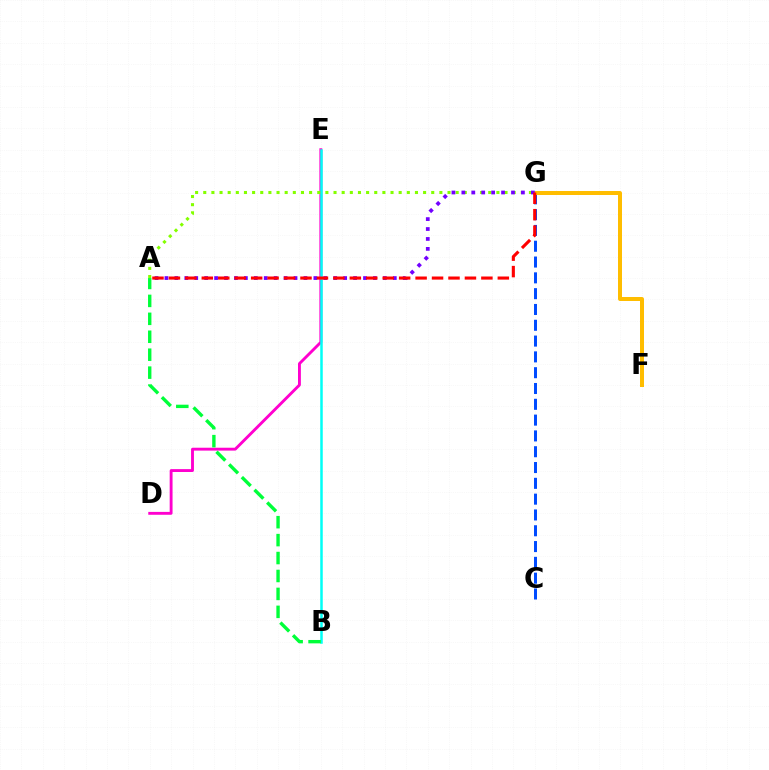{('D', 'E'): [{'color': '#ff00cf', 'line_style': 'solid', 'thickness': 2.07}], ('B', 'E'): [{'color': '#00fff6', 'line_style': 'solid', 'thickness': 1.8}], ('C', 'G'): [{'color': '#004bff', 'line_style': 'dashed', 'thickness': 2.15}], ('F', 'G'): [{'color': '#ffbd00', 'line_style': 'solid', 'thickness': 2.87}], ('A', 'G'): [{'color': '#84ff00', 'line_style': 'dotted', 'thickness': 2.21}, {'color': '#7200ff', 'line_style': 'dotted', 'thickness': 2.7}, {'color': '#ff0000', 'line_style': 'dashed', 'thickness': 2.23}], ('A', 'B'): [{'color': '#00ff39', 'line_style': 'dashed', 'thickness': 2.44}]}